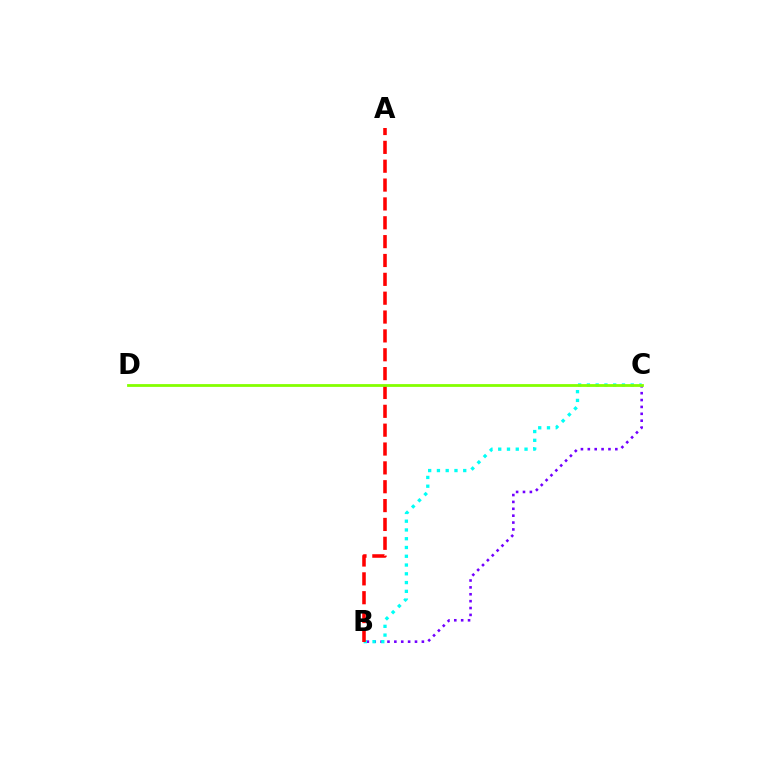{('B', 'C'): [{'color': '#7200ff', 'line_style': 'dotted', 'thickness': 1.87}, {'color': '#00fff6', 'line_style': 'dotted', 'thickness': 2.38}], ('A', 'B'): [{'color': '#ff0000', 'line_style': 'dashed', 'thickness': 2.56}], ('C', 'D'): [{'color': '#84ff00', 'line_style': 'solid', 'thickness': 2.01}]}